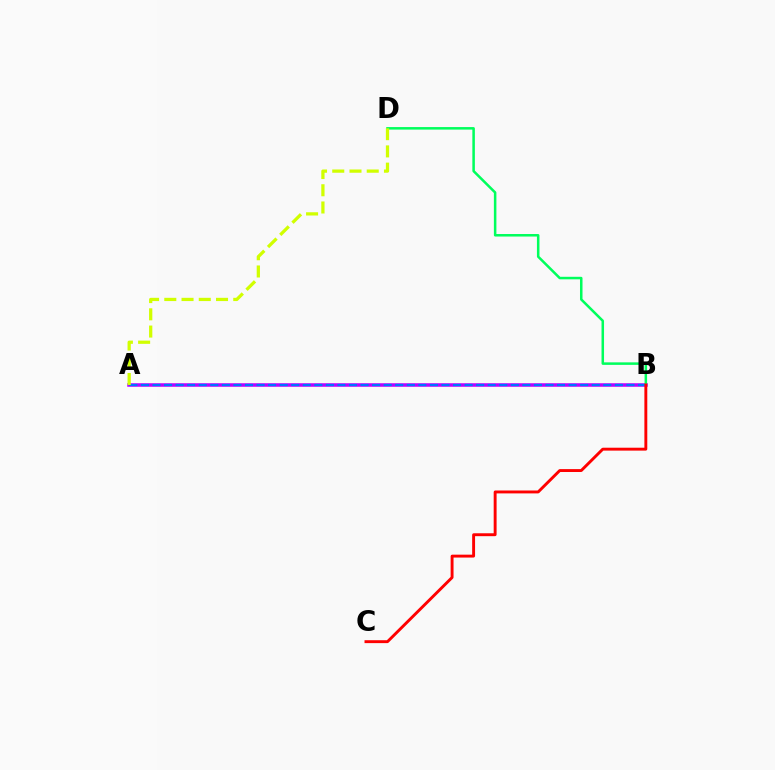{('A', 'B'): [{'color': '#b900ff', 'line_style': 'solid', 'thickness': 2.53}, {'color': '#0074ff', 'line_style': 'dashed', 'thickness': 1.57}], ('B', 'D'): [{'color': '#00ff5c', 'line_style': 'solid', 'thickness': 1.81}], ('B', 'C'): [{'color': '#ff0000', 'line_style': 'solid', 'thickness': 2.09}], ('A', 'D'): [{'color': '#d1ff00', 'line_style': 'dashed', 'thickness': 2.34}]}